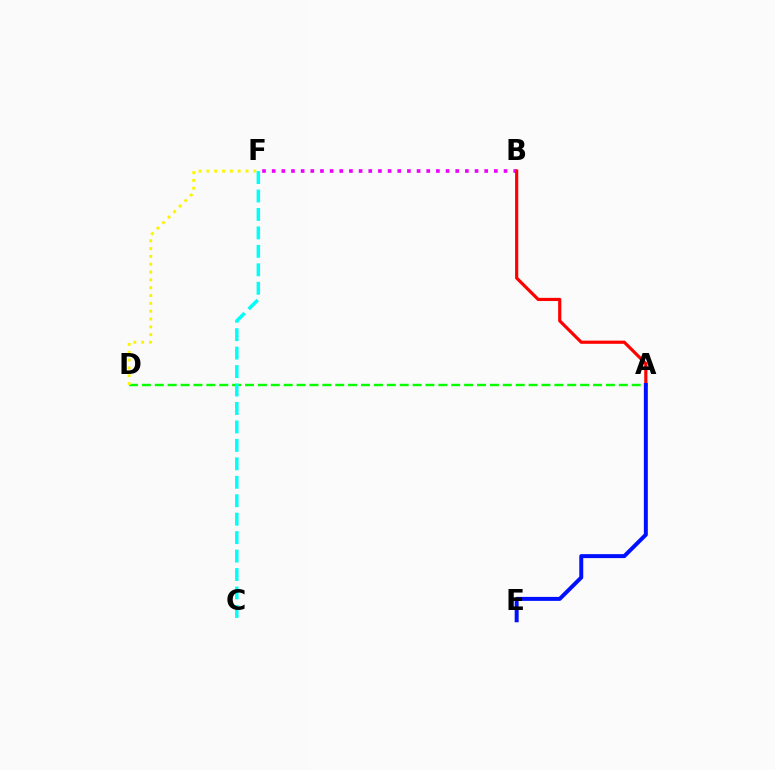{('B', 'F'): [{'color': '#ee00ff', 'line_style': 'dotted', 'thickness': 2.62}], ('A', 'D'): [{'color': '#08ff00', 'line_style': 'dashed', 'thickness': 1.75}], ('A', 'B'): [{'color': '#ff0000', 'line_style': 'solid', 'thickness': 2.28}], ('A', 'E'): [{'color': '#0010ff', 'line_style': 'solid', 'thickness': 2.86}], ('D', 'F'): [{'color': '#fcf500', 'line_style': 'dotted', 'thickness': 2.13}], ('C', 'F'): [{'color': '#00fff6', 'line_style': 'dashed', 'thickness': 2.51}]}